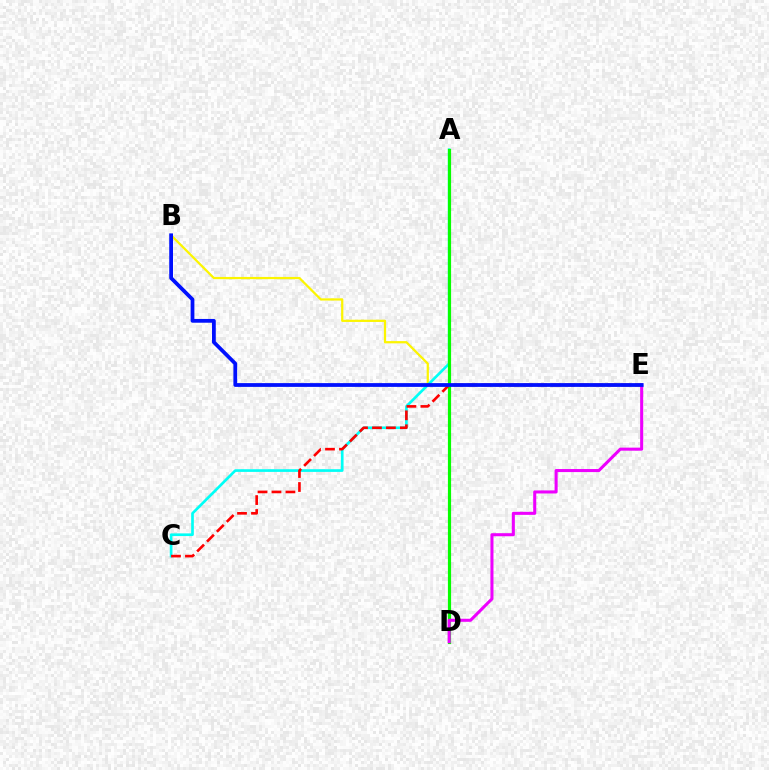{('B', 'E'): [{'color': '#fcf500', 'line_style': 'solid', 'thickness': 1.61}, {'color': '#0010ff', 'line_style': 'solid', 'thickness': 2.71}], ('A', 'C'): [{'color': '#00fff6', 'line_style': 'solid', 'thickness': 1.93}], ('A', 'D'): [{'color': '#08ff00', 'line_style': 'solid', 'thickness': 2.29}], ('D', 'E'): [{'color': '#ee00ff', 'line_style': 'solid', 'thickness': 2.2}], ('C', 'E'): [{'color': '#ff0000', 'line_style': 'dashed', 'thickness': 1.9}]}